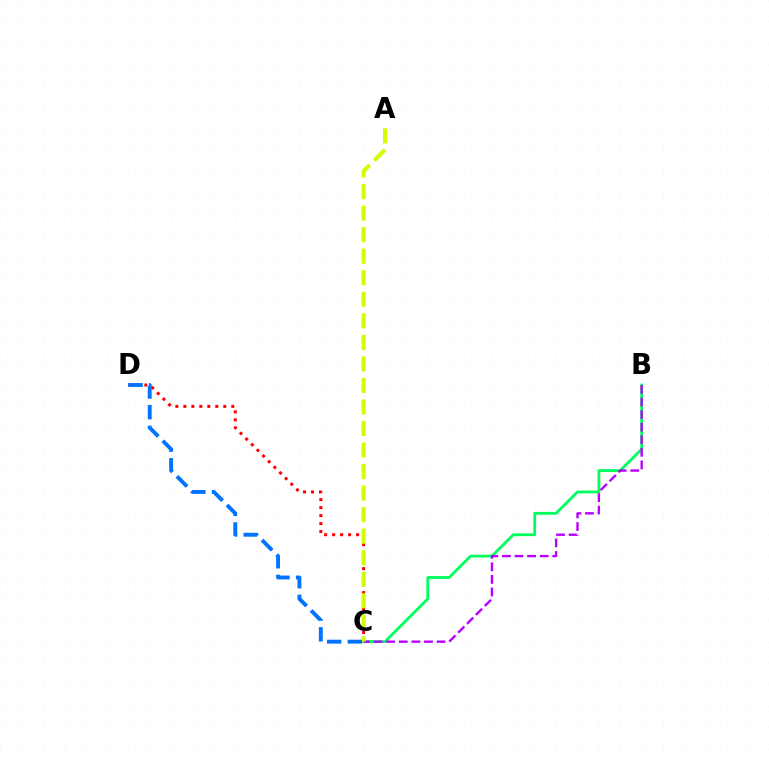{('B', 'C'): [{'color': '#00ff5c', 'line_style': 'solid', 'thickness': 2.03}, {'color': '#b900ff', 'line_style': 'dashed', 'thickness': 1.71}], ('C', 'D'): [{'color': '#ff0000', 'line_style': 'dotted', 'thickness': 2.17}, {'color': '#0074ff', 'line_style': 'dashed', 'thickness': 2.81}], ('A', 'C'): [{'color': '#d1ff00', 'line_style': 'dashed', 'thickness': 2.93}]}